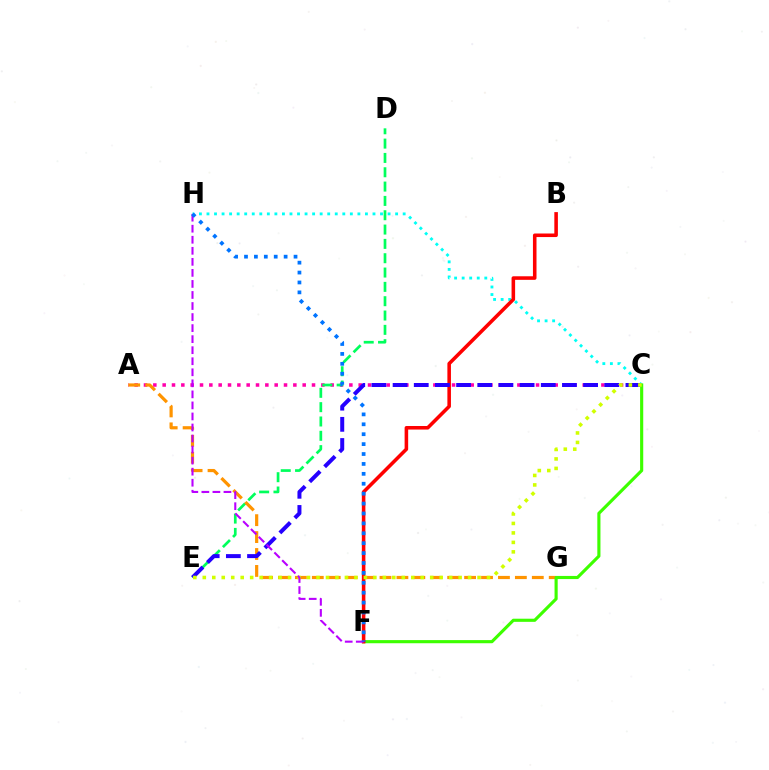{('A', 'C'): [{'color': '#ff00ac', 'line_style': 'dotted', 'thickness': 2.54}], ('D', 'E'): [{'color': '#00ff5c', 'line_style': 'dashed', 'thickness': 1.95}], ('C', 'H'): [{'color': '#00fff6', 'line_style': 'dotted', 'thickness': 2.05}], ('A', 'G'): [{'color': '#ff9400', 'line_style': 'dashed', 'thickness': 2.3}], ('C', 'F'): [{'color': '#3dff00', 'line_style': 'solid', 'thickness': 2.26}], ('B', 'F'): [{'color': '#ff0000', 'line_style': 'solid', 'thickness': 2.56}], ('C', 'E'): [{'color': '#2500ff', 'line_style': 'dashed', 'thickness': 2.88}, {'color': '#d1ff00', 'line_style': 'dotted', 'thickness': 2.57}], ('F', 'H'): [{'color': '#b900ff', 'line_style': 'dashed', 'thickness': 1.5}, {'color': '#0074ff', 'line_style': 'dotted', 'thickness': 2.69}]}